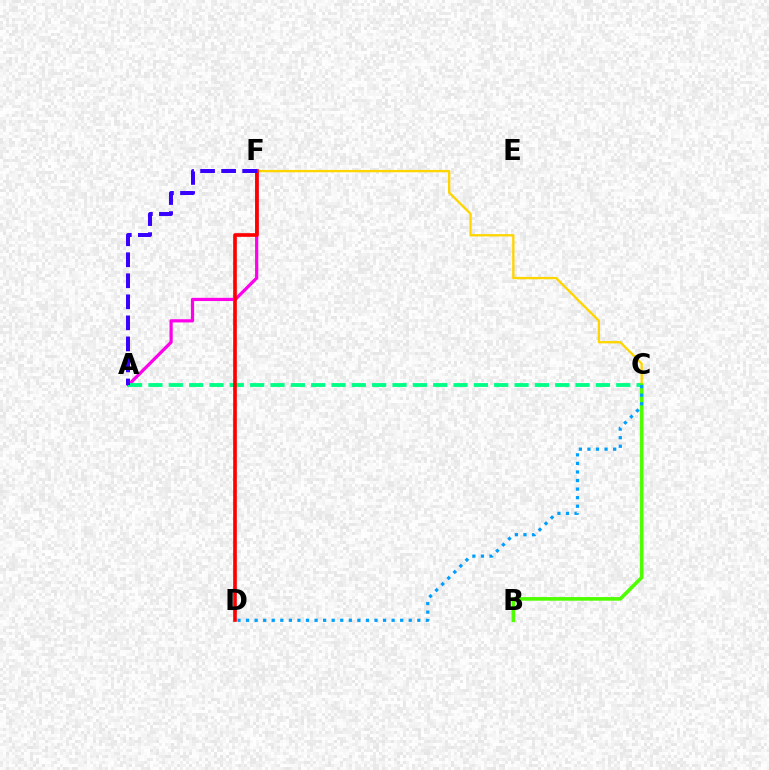{('A', 'F'): [{'color': '#ff00ed', 'line_style': 'solid', 'thickness': 2.32}, {'color': '#3700ff', 'line_style': 'dashed', 'thickness': 2.86}], ('A', 'C'): [{'color': '#00ff86', 'line_style': 'dashed', 'thickness': 2.76}], ('C', 'F'): [{'color': '#ffd500', 'line_style': 'solid', 'thickness': 1.67}], ('D', 'F'): [{'color': '#ff0000', 'line_style': 'solid', 'thickness': 2.62}], ('B', 'C'): [{'color': '#4fff00', 'line_style': 'solid', 'thickness': 2.61}], ('C', 'D'): [{'color': '#009eff', 'line_style': 'dotted', 'thickness': 2.33}]}